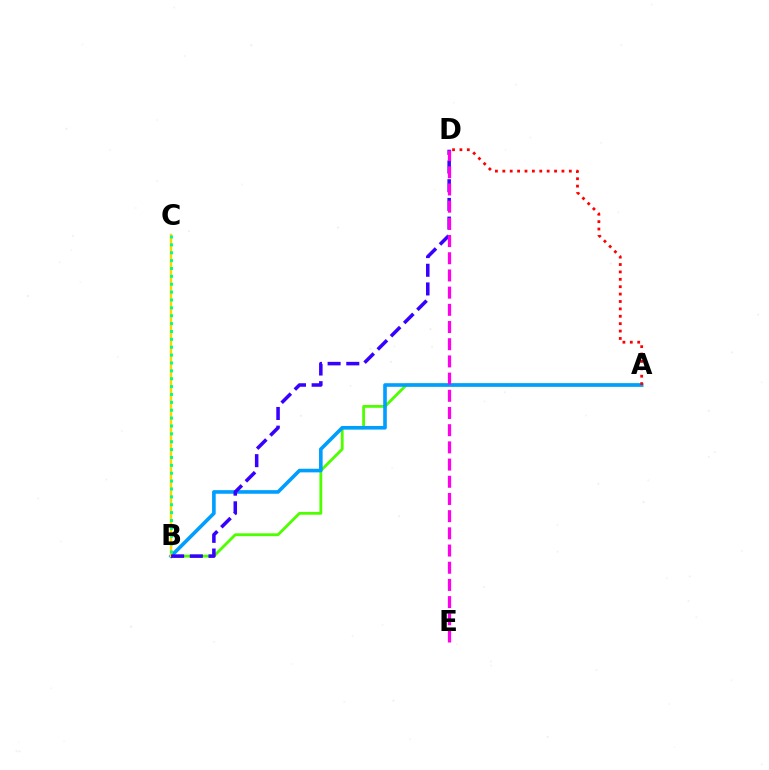{('A', 'B'): [{'color': '#4fff00', 'line_style': 'solid', 'thickness': 2.03}, {'color': '#009eff', 'line_style': 'solid', 'thickness': 2.6}], ('B', 'C'): [{'color': '#ffd500', 'line_style': 'solid', 'thickness': 1.78}, {'color': '#00ff86', 'line_style': 'dotted', 'thickness': 2.14}], ('A', 'D'): [{'color': '#ff0000', 'line_style': 'dotted', 'thickness': 2.01}], ('B', 'D'): [{'color': '#3700ff', 'line_style': 'dashed', 'thickness': 2.54}], ('D', 'E'): [{'color': '#ff00ed', 'line_style': 'dashed', 'thickness': 2.34}]}